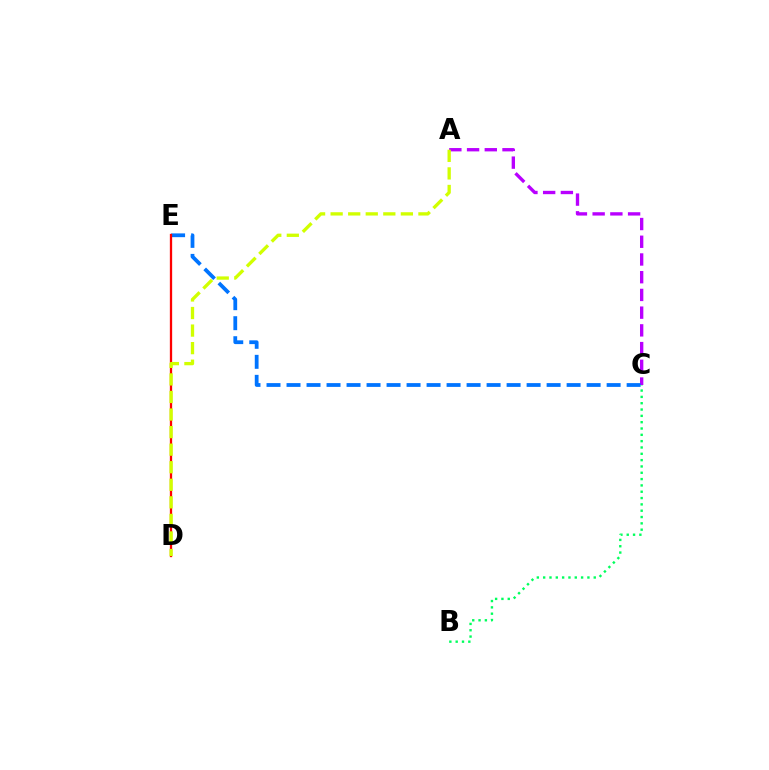{('A', 'C'): [{'color': '#b900ff', 'line_style': 'dashed', 'thickness': 2.41}], ('C', 'E'): [{'color': '#0074ff', 'line_style': 'dashed', 'thickness': 2.72}], ('D', 'E'): [{'color': '#ff0000', 'line_style': 'solid', 'thickness': 1.65}], ('A', 'D'): [{'color': '#d1ff00', 'line_style': 'dashed', 'thickness': 2.39}], ('B', 'C'): [{'color': '#00ff5c', 'line_style': 'dotted', 'thickness': 1.72}]}